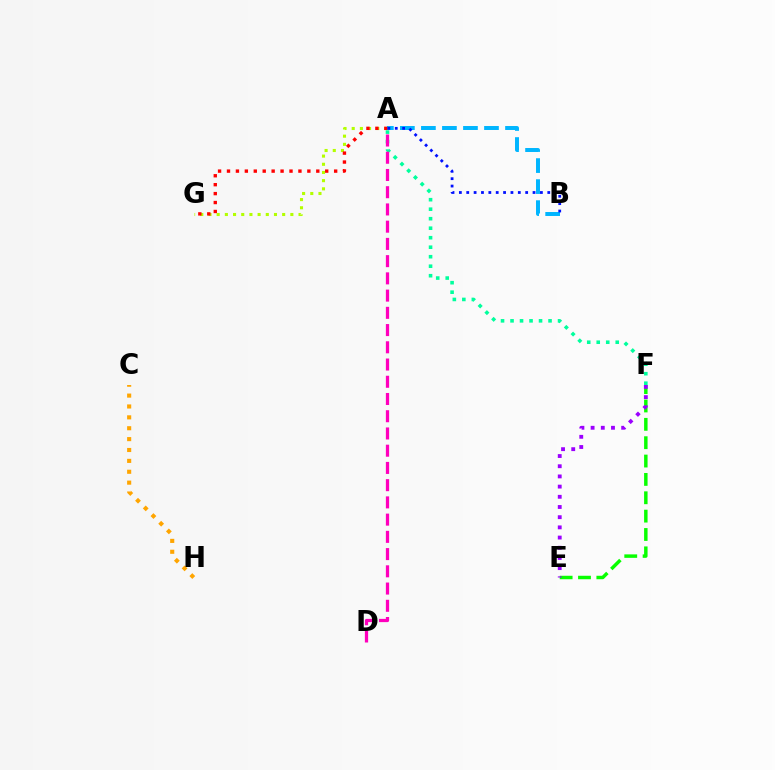{('A', 'F'): [{'color': '#00ff9d', 'line_style': 'dotted', 'thickness': 2.58}], ('A', 'D'): [{'color': '#ff00bd', 'line_style': 'dashed', 'thickness': 2.34}], ('A', 'G'): [{'color': '#b3ff00', 'line_style': 'dotted', 'thickness': 2.22}, {'color': '#ff0000', 'line_style': 'dotted', 'thickness': 2.43}], ('A', 'B'): [{'color': '#00b5ff', 'line_style': 'dashed', 'thickness': 2.86}, {'color': '#0010ff', 'line_style': 'dotted', 'thickness': 2.0}], ('C', 'H'): [{'color': '#ffa500', 'line_style': 'dotted', 'thickness': 2.96}], ('E', 'F'): [{'color': '#08ff00', 'line_style': 'dashed', 'thickness': 2.49}, {'color': '#9b00ff', 'line_style': 'dotted', 'thickness': 2.77}]}